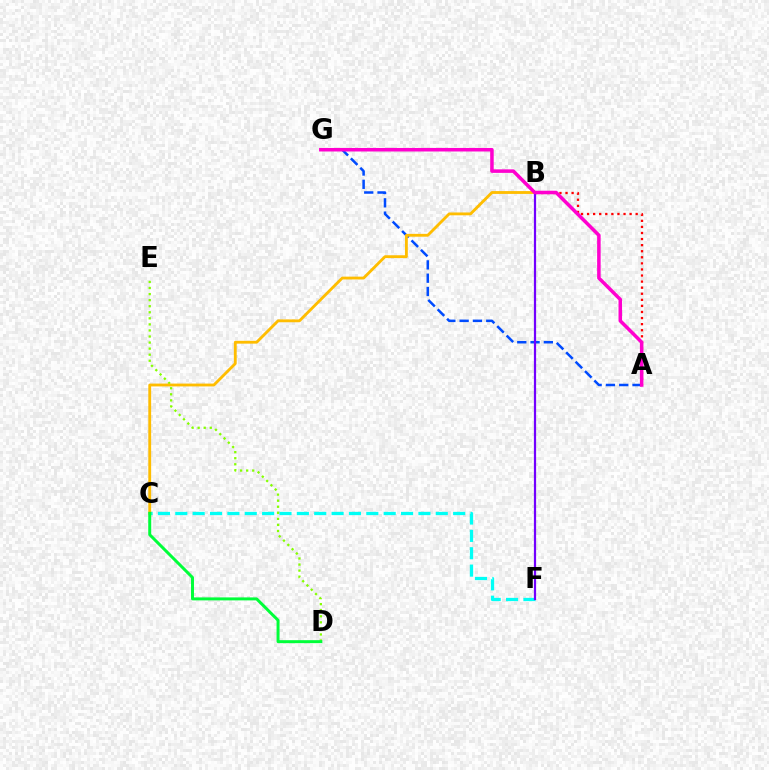{('C', 'F'): [{'color': '#00fff6', 'line_style': 'dashed', 'thickness': 2.36}], ('A', 'G'): [{'color': '#004bff', 'line_style': 'dashed', 'thickness': 1.81}, {'color': '#ff00cf', 'line_style': 'solid', 'thickness': 2.54}], ('A', 'B'): [{'color': '#ff0000', 'line_style': 'dotted', 'thickness': 1.65}], ('D', 'E'): [{'color': '#84ff00', 'line_style': 'dotted', 'thickness': 1.65}], ('B', 'C'): [{'color': '#ffbd00', 'line_style': 'solid', 'thickness': 2.04}], ('B', 'F'): [{'color': '#7200ff', 'line_style': 'solid', 'thickness': 1.6}], ('C', 'D'): [{'color': '#00ff39', 'line_style': 'solid', 'thickness': 2.14}]}